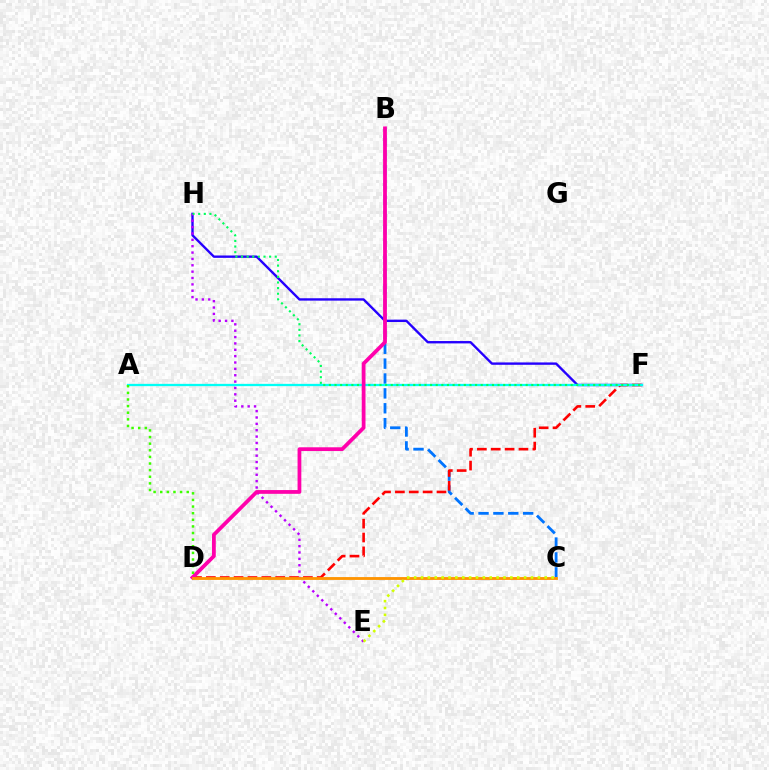{('F', 'H'): [{'color': '#2500ff', 'line_style': 'solid', 'thickness': 1.71}, {'color': '#00ff5c', 'line_style': 'dotted', 'thickness': 1.53}], ('B', 'C'): [{'color': '#0074ff', 'line_style': 'dashed', 'thickness': 2.02}], ('D', 'F'): [{'color': '#ff0000', 'line_style': 'dashed', 'thickness': 1.88}], ('A', 'F'): [{'color': '#00fff6', 'line_style': 'solid', 'thickness': 1.65}], ('E', 'H'): [{'color': '#b900ff', 'line_style': 'dotted', 'thickness': 1.73}], ('B', 'D'): [{'color': '#ff00ac', 'line_style': 'solid', 'thickness': 2.71}], ('C', 'D'): [{'color': '#ff9400', 'line_style': 'solid', 'thickness': 2.04}], ('C', 'E'): [{'color': '#d1ff00', 'line_style': 'dotted', 'thickness': 1.87}], ('A', 'D'): [{'color': '#3dff00', 'line_style': 'dotted', 'thickness': 1.8}]}